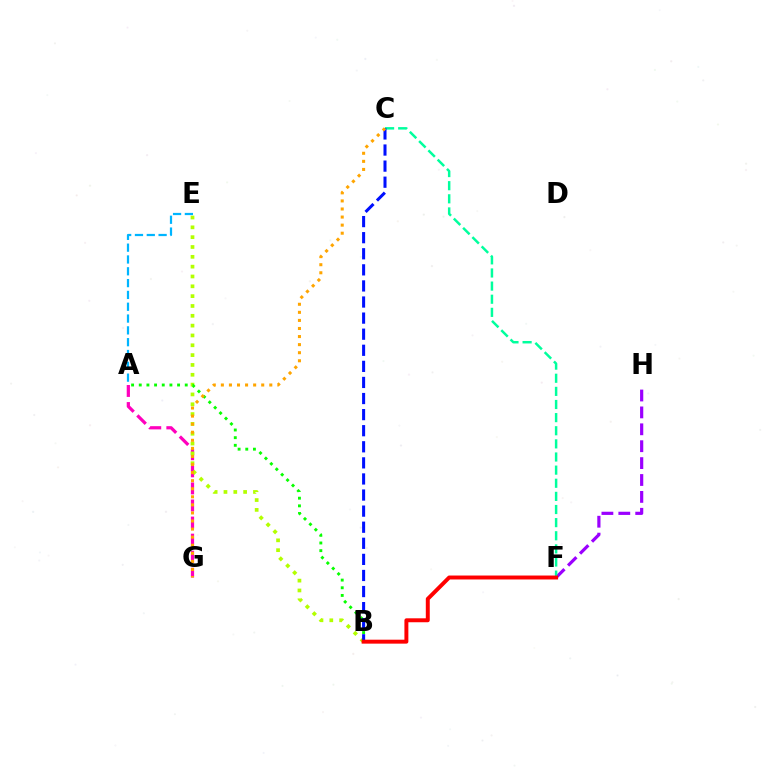{('A', 'G'): [{'color': '#ff00bd', 'line_style': 'dashed', 'thickness': 2.32}], ('B', 'E'): [{'color': '#b3ff00', 'line_style': 'dotted', 'thickness': 2.67}], ('A', 'B'): [{'color': '#08ff00', 'line_style': 'dotted', 'thickness': 2.08}], ('F', 'H'): [{'color': '#9b00ff', 'line_style': 'dashed', 'thickness': 2.3}], ('C', 'F'): [{'color': '#00ff9d', 'line_style': 'dashed', 'thickness': 1.78}], ('B', 'C'): [{'color': '#0010ff', 'line_style': 'dashed', 'thickness': 2.19}], ('B', 'F'): [{'color': '#ff0000', 'line_style': 'solid', 'thickness': 2.84}], ('A', 'E'): [{'color': '#00b5ff', 'line_style': 'dashed', 'thickness': 1.61}], ('C', 'G'): [{'color': '#ffa500', 'line_style': 'dotted', 'thickness': 2.19}]}